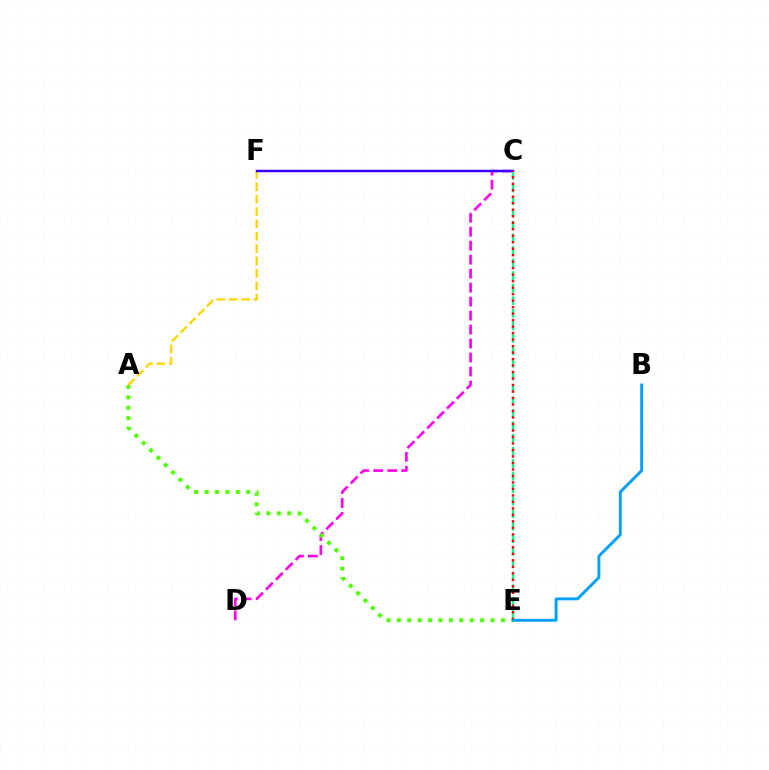{('A', 'F'): [{'color': '#ffd500', 'line_style': 'dashed', 'thickness': 1.68}], ('C', 'D'): [{'color': '#ff00ed', 'line_style': 'dashed', 'thickness': 1.9}], ('A', 'E'): [{'color': '#4fff00', 'line_style': 'dotted', 'thickness': 2.83}], ('C', 'F'): [{'color': '#3700ff', 'line_style': 'solid', 'thickness': 1.76}], ('C', 'E'): [{'color': '#00ff86', 'line_style': 'dashed', 'thickness': 1.7}, {'color': '#ff0000', 'line_style': 'dotted', 'thickness': 1.76}], ('B', 'E'): [{'color': '#009eff', 'line_style': 'solid', 'thickness': 2.08}]}